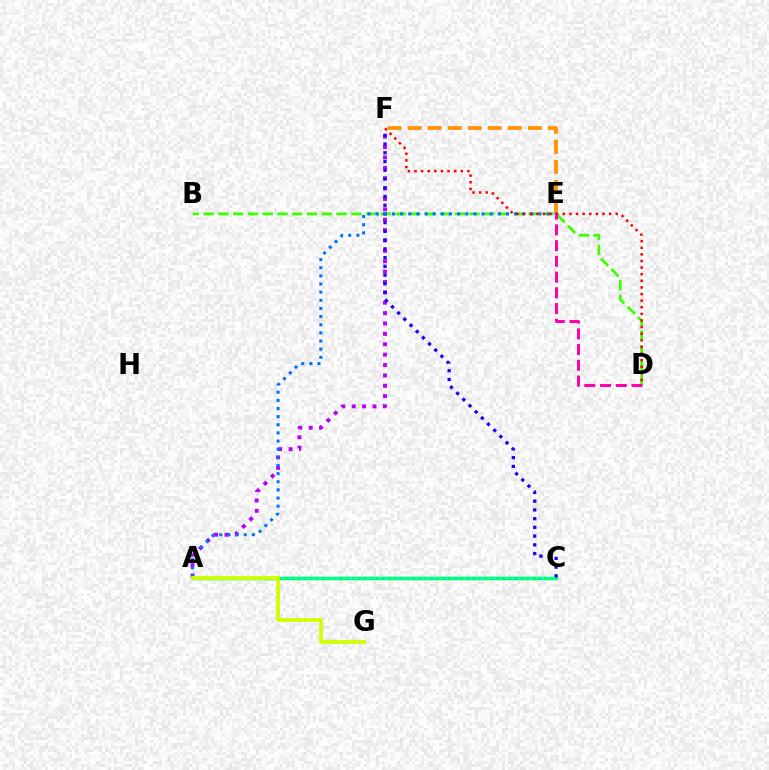{('A', 'F'): [{'color': '#b900ff', 'line_style': 'dotted', 'thickness': 2.82}], ('A', 'C'): [{'color': '#00ff5c', 'line_style': 'solid', 'thickness': 2.49}, {'color': '#00fff6', 'line_style': 'dotted', 'thickness': 1.64}], ('E', 'F'): [{'color': '#ff9400', 'line_style': 'dashed', 'thickness': 2.72}], ('B', 'D'): [{'color': '#3dff00', 'line_style': 'dashed', 'thickness': 2.01}], ('C', 'F'): [{'color': '#2500ff', 'line_style': 'dotted', 'thickness': 2.37}], ('A', 'E'): [{'color': '#0074ff', 'line_style': 'dotted', 'thickness': 2.21}], ('D', 'F'): [{'color': '#ff0000', 'line_style': 'dotted', 'thickness': 1.8}], ('D', 'E'): [{'color': '#ff00ac', 'line_style': 'dashed', 'thickness': 2.14}], ('A', 'G'): [{'color': '#d1ff00', 'line_style': 'solid', 'thickness': 2.72}]}